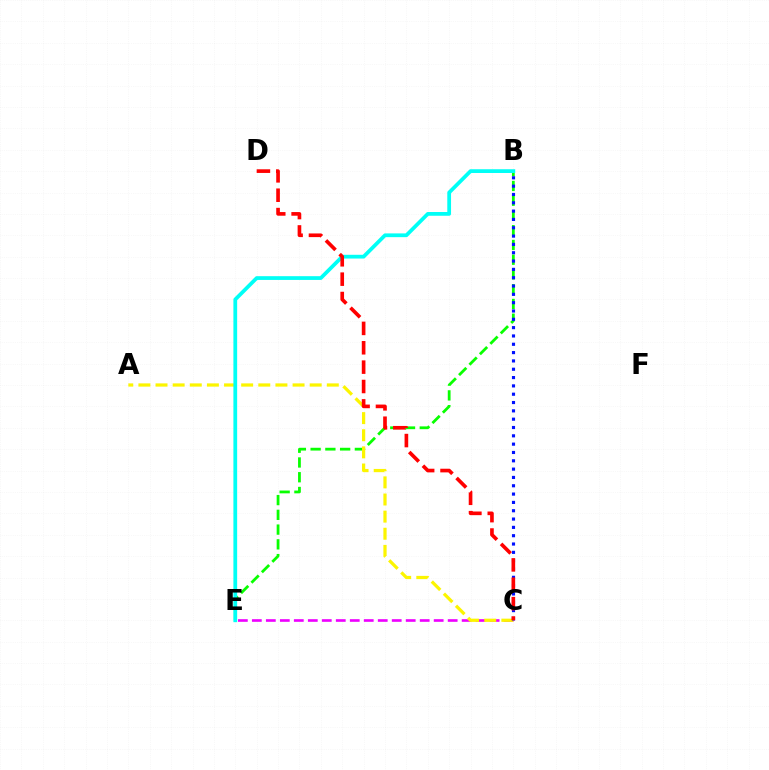{('B', 'E'): [{'color': '#08ff00', 'line_style': 'dashed', 'thickness': 2.0}, {'color': '#00fff6', 'line_style': 'solid', 'thickness': 2.7}], ('C', 'E'): [{'color': '#ee00ff', 'line_style': 'dashed', 'thickness': 1.9}], ('A', 'C'): [{'color': '#fcf500', 'line_style': 'dashed', 'thickness': 2.33}], ('B', 'C'): [{'color': '#0010ff', 'line_style': 'dotted', 'thickness': 2.26}], ('C', 'D'): [{'color': '#ff0000', 'line_style': 'dashed', 'thickness': 2.63}]}